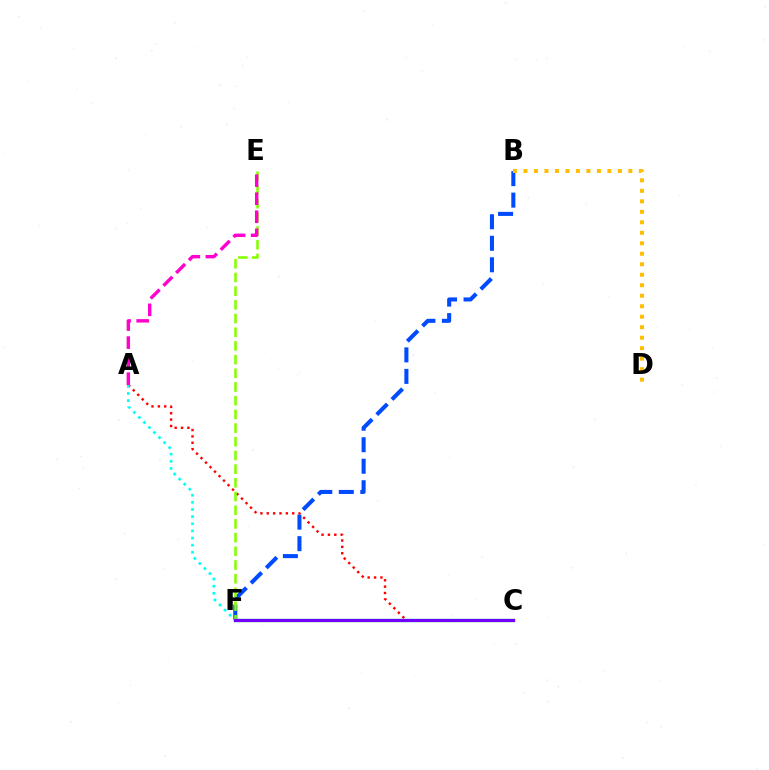{('A', 'C'): [{'color': '#ff0000', 'line_style': 'dotted', 'thickness': 1.73}], ('B', 'F'): [{'color': '#004bff', 'line_style': 'dashed', 'thickness': 2.92}], ('A', 'F'): [{'color': '#00fff6', 'line_style': 'dotted', 'thickness': 1.94}], ('B', 'D'): [{'color': '#ffbd00', 'line_style': 'dotted', 'thickness': 2.85}], ('E', 'F'): [{'color': '#84ff00', 'line_style': 'dashed', 'thickness': 1.86}], ('A', 'E'): [{'color': '#ff00cf', 'line_style': 'dashed', 'thickness': 2.45}], ('C', 'F'): [{'color': '#00ff39', 'line_style': 'solid', 'thickness': 2.37}, {'color': '#7200ff', 'line_style': 'solid', 'thickness': 2.29}]}